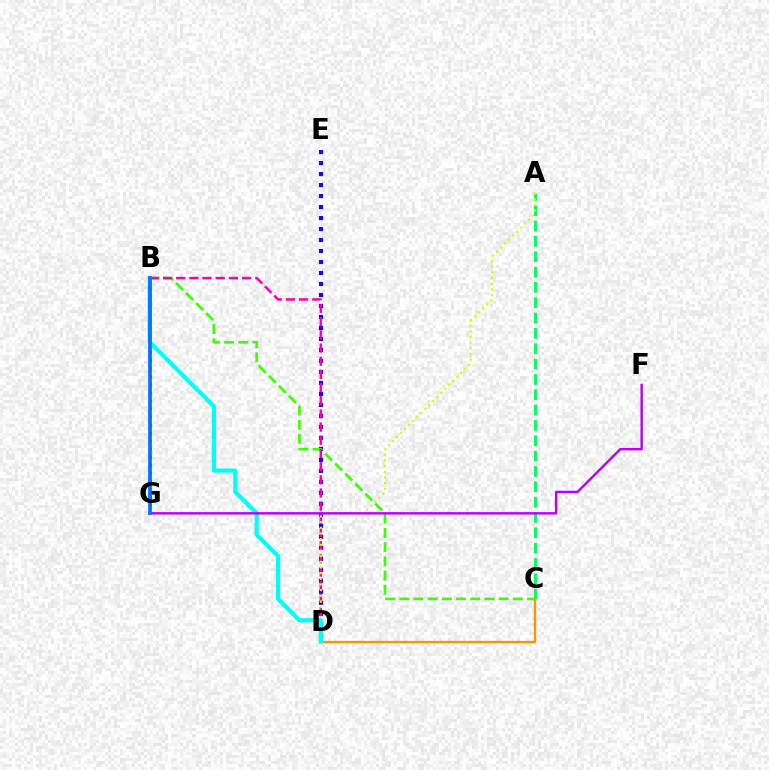{('A', 'C'): [{'color': '#00ff5c', 'line_style': 'dashed', 'thickness': 2.08}], ('C', 'D'): [{'color': '#ff9400', 'line_style': 'solid', 'thickness': 1.67}], ('D', 'E'): [{'color': '#2500ff', 'line_style': 'dotted', 'thickness': 2.99}], ('B', 'C'): [{'color': '#3dff00', 'line_style': 'dashed', 'thickness': 1.93}], ('B', 'D'): [{'color': '#ff00ac', 'line_style': 'dashed', 'thickness': 1.79}, {'color': '#00fff6', 'line_style': 'solid', 'thickness': 3.0}], ('B', 'G'): [{'color': '#ff0000', 'line_style': 'dotted', 'thickness': 2.19}, {'color': '#0074ff', 'line_style': 'solid', 'thickness': 2.69}], ('A', 'D'): [{'color': '#d1ff00', 'line_style': 'dotted', 'thickness': 1.54}], ('F', 'G'): [{'color': '#b900ff', 'line_style': 'solid', 'thickness': 1.74}]}